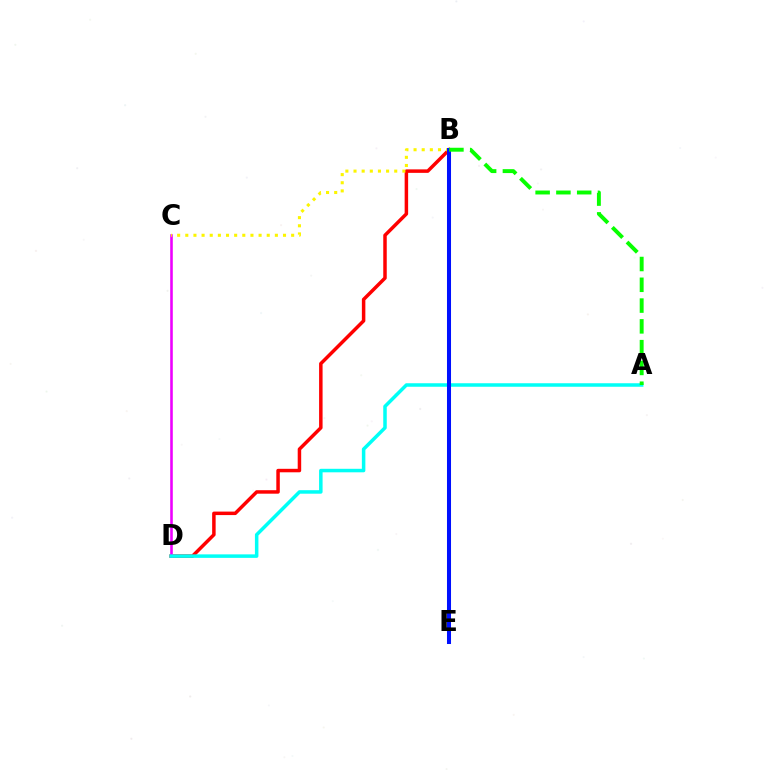{('B', 'D'): [{'color': '#ff0000', 'line_style': 'solid', 'thickness': 2.51}], ('C', 'D'): [{'color': '#ee00ff', 'line_style': 'solid', 'thickness': 1.86}], ('A', 'D'): [{'color': '#00fff6', 'line_style': 'solid', 'thickness': 2.52}], ('B', 'C'): [{'color': '#fcf500', 'line_style': 'dotted', 'thickness': 2.21}], ('B', 'E'): [{'color': '#0010ff', 'line_style': 'solid', 'thickness': 2.91}], ('A', 'B'): [{'color': '#08ff00', 'line_style': 'dashed', 'thickness': 2.82}]}